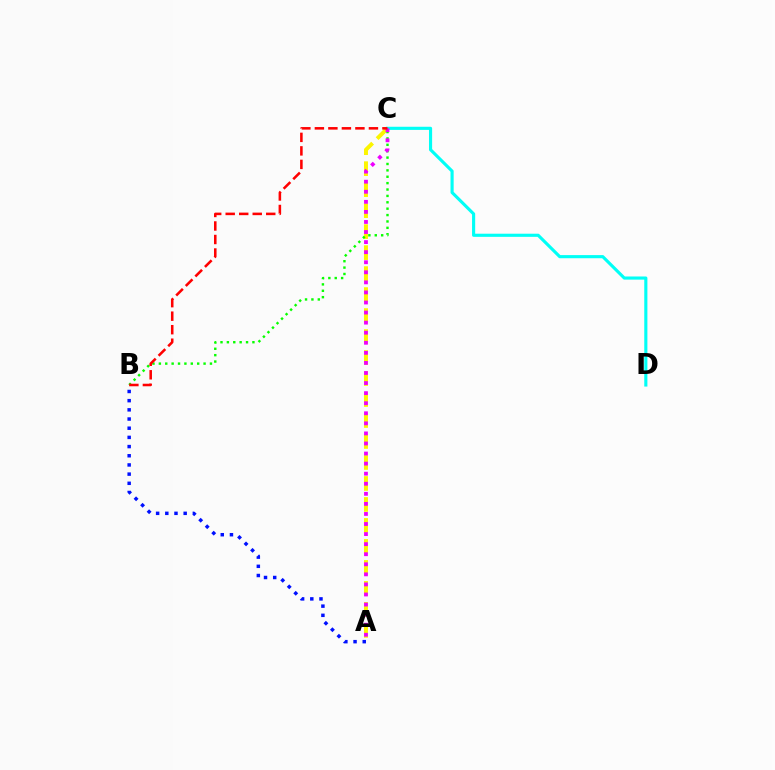{('A', 'B'): [{'color': '#0010ff', 'line_style': 'dotted', 'thickness': 2.49}], ('A', 'C'): [{'color': '#fcf500', 'line_style': 'dashed', 'thickness': 2.85}, {'color': '#ee00ff', 'line_style': 'dotted', 'thickness': 2.74}], ('C', 'D'): [{'color': '#00fff6', 'line_style': 'solid', 'thickness': 2.25}], ('B', 'C'): [{'color': '#08ff00', 'line_style': 'dotted', 'thickness': 1.74}, {'color': '#ff0000', 'line_style': 'dashed', 'thickness': 1.84}]}